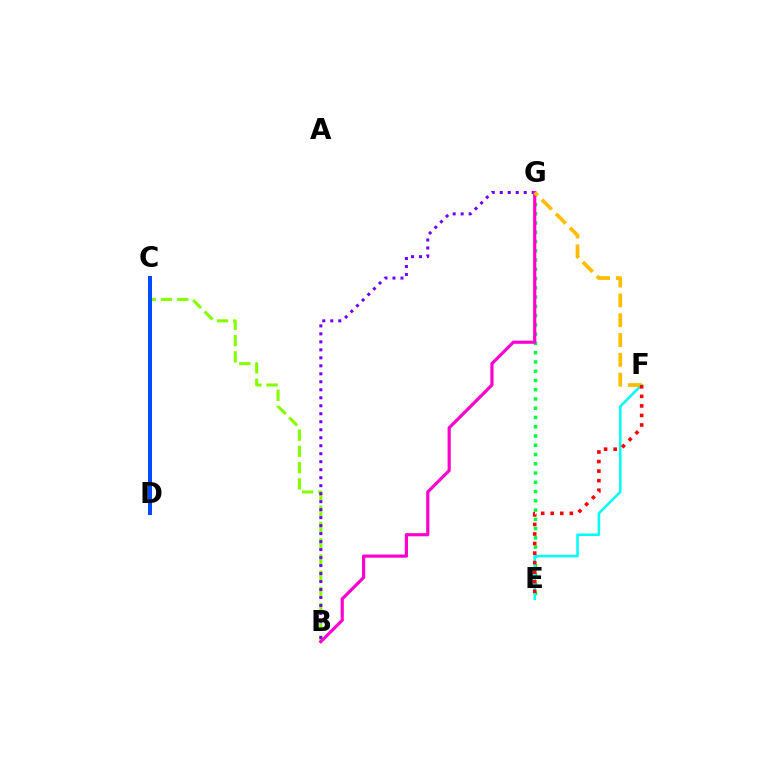{('B', 'C'): [{'color': '#84ff00', 'line_style': 'dashed', 'thickness': 2.21}], ('E', 'G'): [{'color': '#00ff39', 'line_style': 'dotted', 'thickness': 2.52}], ('B', 'G'): [{'color': '#7200ff', 'line_style': 'dotted', 'thickness': 2.17}, {'color': '#ff00cf', 'line_style': 'solid', 'thickness': 2.28}], ('E', 'F'): [{'color': '#00fff6', 'line_style': 'solid', 'thickness': 1.83}, {'color': '#ff0000', 'line_style': 'dotted', 'thickness': 2.59}], ('C', 'D'): [{'color': '#004bff', 'line_style': 'solid', 'thickness': 2.89}], ('F', 'G'): [{'color': '#ffbd00', 'line_style': 'dashed', 'thickness': 2.69}]}